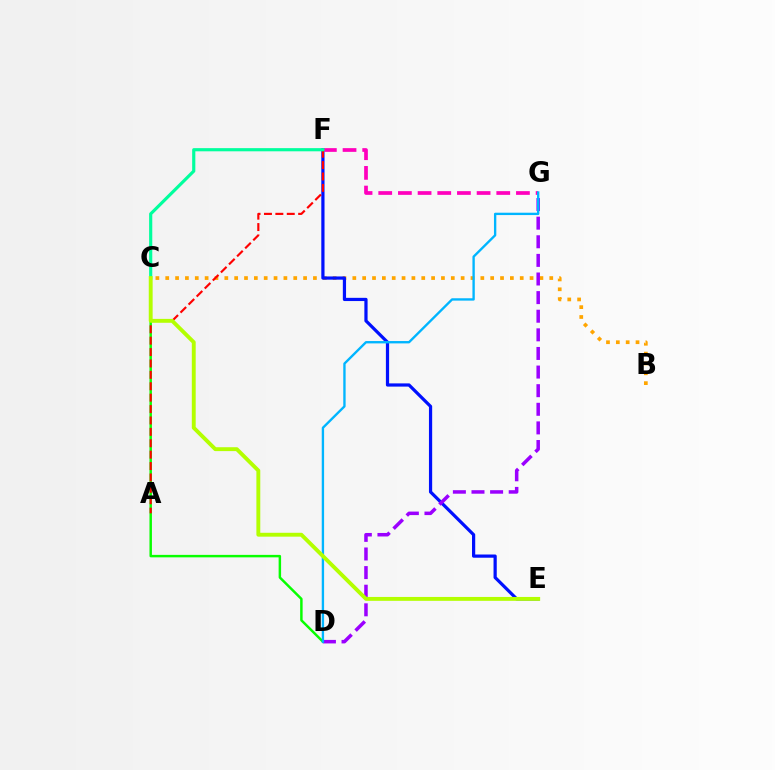{('C', 'D'): [{'color': '#08ff00', 'line_style': 'solid', 'thickness': 1.77}], ('B', 'C'): [{'color': '#ffa500', 'line_style': 'dotted', 'thickness': 2.68}], ('E', 'F'): [{'color': '#0010ff', 'line_style': 'solid', 'thickness': 2.32}], ('D', 'G'): [{'color': '#9b00ff', 'line_style': 'dashed', 'thickness': 2.53}, {'color': '#00b5ff', 'line_style': 'solid', 'thickness': 1.7}], ('F', 'G'): [{'color': '#ff00bd', 'line_style': 'dashed', 'thickness': 2.67}], ('A', 'F'): [{'color': '#ff0000', 'line_style': 'dashed', 'thickness': 1.55}], ('C', 'F'): [{'color': '#00ff9d', 'line_style': 'solid', 'thickness': 2.28}], ('C', 'E'): [{'color': '#b3ff00', 'line_style': 'solid', 'thickness': 2.8}]}